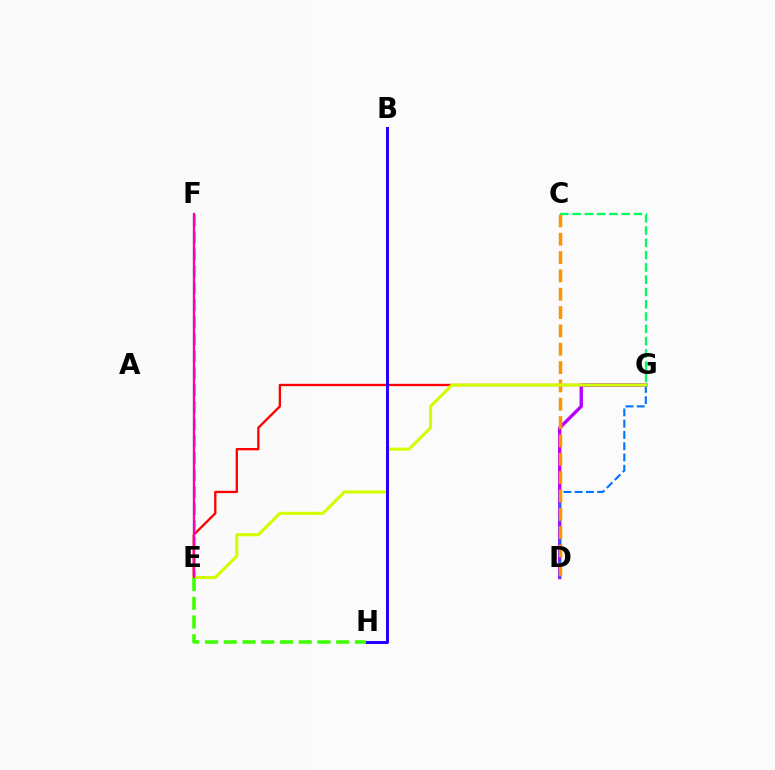{('E', 'G'): [{'color': '#ff0000', 'line_style': 'solid', 'thickness': 1.66}, {'color': '#d1ff00', 'line_style': 'solid', 'thickness': 2.21}], ('D', 'G'): [{'color': '#b900ff', 'line_style': 'solid', 'thickness': 2.41}, {'color': '#0074ff', 'line_style': 'dashed', 'thickness': 1.53}], ('C', 'G'): [{'color': '#00ff5c', 'line_style': 'dashed', 'thickness': 1.67}], ('E', 'F'): [{'color': '#00fff6', 'line_style': 'dashed', 'thickness': 2.31}, {'color': '#ff00ac', 'line_style': 'solid', 'thickness': 1.67}], ('C', 'D'): [{'color': '#ff9400', 'line_style': 'dashed', 'thickness': 2.49}], ('B', 'H'): [{'color': '#2500ff', 'line_style': 'solid', 'thickness': 2.15}], ('E', 'H'): [{'color': '#3dff00', 'line_style': 'dashed', 'thickness': 2.55}]}